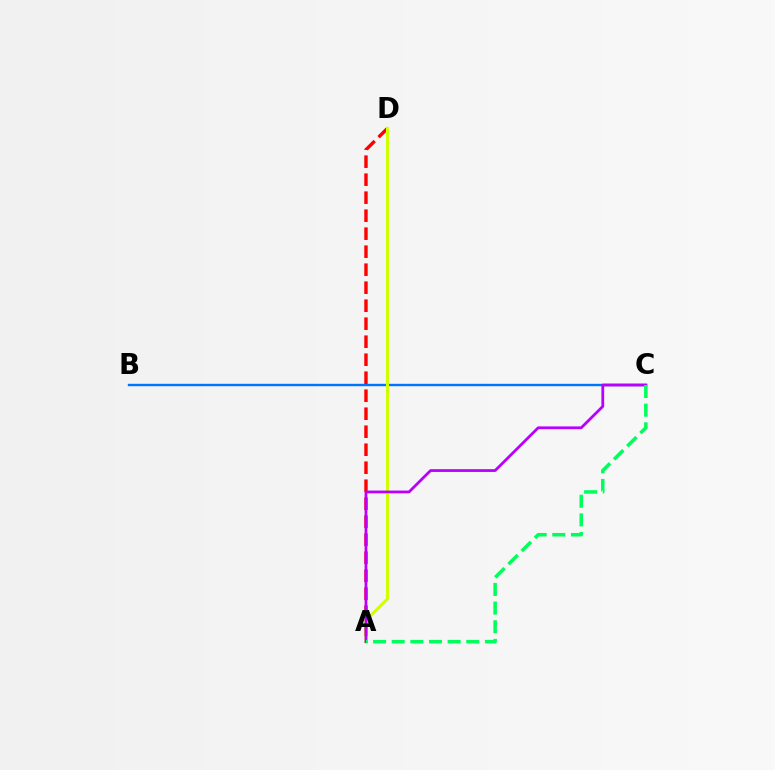{('B', 'C'): [{'color': '#0074ff', 'line_style': 'solid', 'thickness': 1.72}], ('A', 'D'): [{'color': '#ff0000', 'line_style': 'dashed', 'thickness': 2.45}, {'color': '#d1ff00', 'line_style': 'solid', 'thickness': 2.17}], ('A', 'C'): [{'color': '#b900ff', 'line_style': 'solid', 'thickness': 2.0}, {'color': '#00ff5c', 'line_style': 'dashed', 'thickness': 2.53}]}